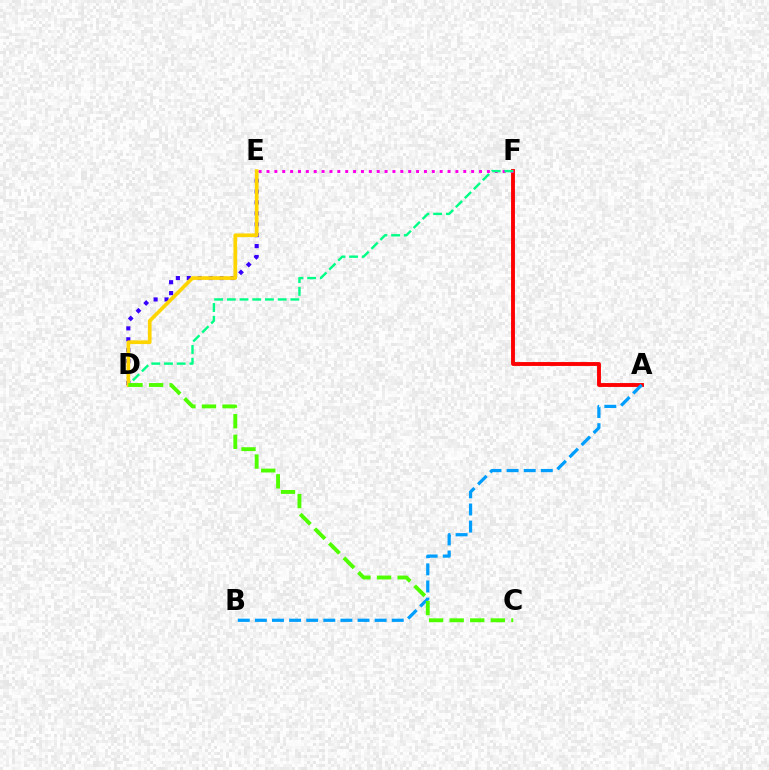{('A', 'F'): [{'color': '#ff0000', 'line_style': 'solid', 'thickness': 2.79}], ('D', 'E'): [{'color': '#3700ff', 'line_style': 'dotted', 'thickness': 2.97}, {'color': '#ffd500', 'line_style': 'solid', 'thickness': 2.66}], ('E', 'F'): [{'color': '#ff00ed', 'line_style': 'dotted', 'thickness': 2.14}], ('A', 'B'): [{'color': '#009eff', 'line_style': 'dashed', 'thickness': 2.32}], ('D', 'F'): [{'color': '#00ff86', 'line_style': 'dashed', 'thickness': 1.73}], ('C', 'D'): [{'color': '#4fff00', 'line_style': 'dashed', 'thickness': 2.8}]}